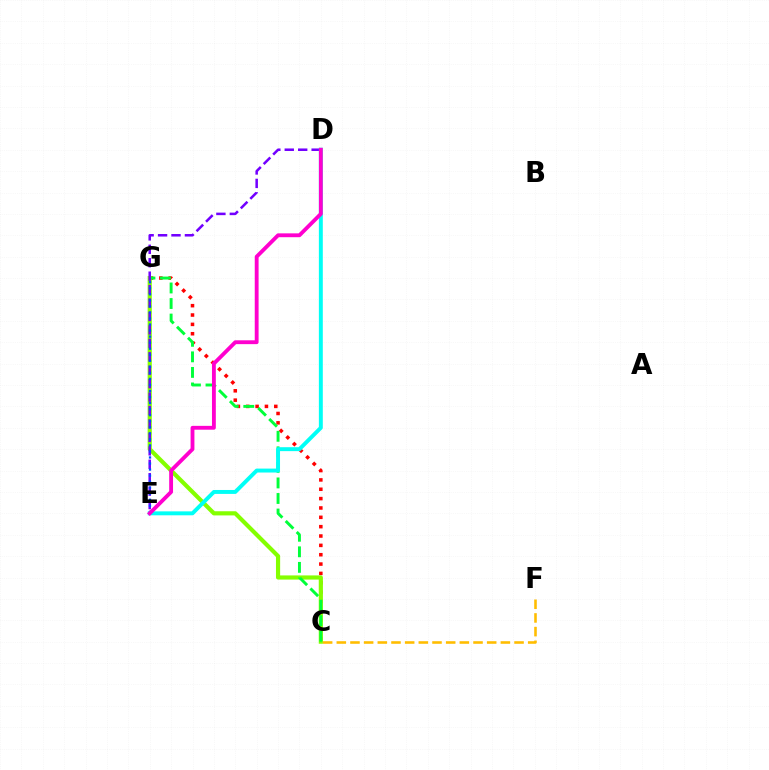{('C', 'G'): [{'color': '#ff0000', 'line_style': 'dotted', 'thickness': 2.54}, {'color': '#84ff00', 'line_style': 'solid', 'thickness': 3.0}, {'color': '#00ff39', 'line_style': 'dashed', 'thickness': 2.11}], ('C', 'F'): [{'color': '#ffbd00', 'line_style': 'dashed', 'thickness': 1.86}], ('D', 'E'): [{'color': '#7200ff', 'line_style': 'dashed', 'thickness': 1.83}, {'color': '#00fff6', 'line_style': 'solid', 'thickness': 2.83}, {'color': '#ff00cf', 'line_style': 'solid', 'thickness': 2.77}], ('E', 'G'): [{'color': '#004bff', 'line_style': 'dotted', 'thickness': 1.64}]}